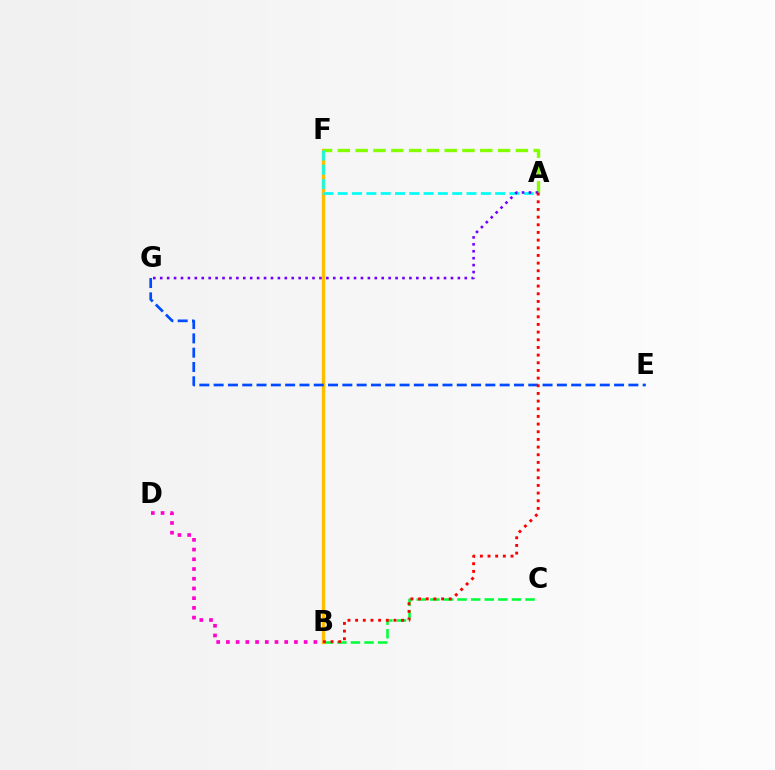{('B', 'C'): [{'color': '#00ff39', 'line_style': 'dashed', 'thickness': 1.85}], ('B', 'F'): [{'color': '#ffbd00', 'line_style': 'solid', 'thickness': 2.46}], ('A', 'F'): [{'color': '#84ff00', 'line_style': 'dashed', 'thickness': 2.42}, {'color': '#00fff6', 'line_style': 'dashed', 'thickness': 1.94}], ('E', 'G'): [{'color': '#004bff', 'line_style': 'dashed', 'thickness': 1.94}], ('A', 'G'): [{'color': '#7200ff', 'line_style': 'dotted', 'thickness': 1.88}], ('A', 'B'): [{'color': '#ff0000', 'line_style': 'dotted', 'thickness': 2.08}], ('B', 'D'): [{'color': '#ff00cf', 'line_style': 'dotted', 'thickness': 2.64}]}